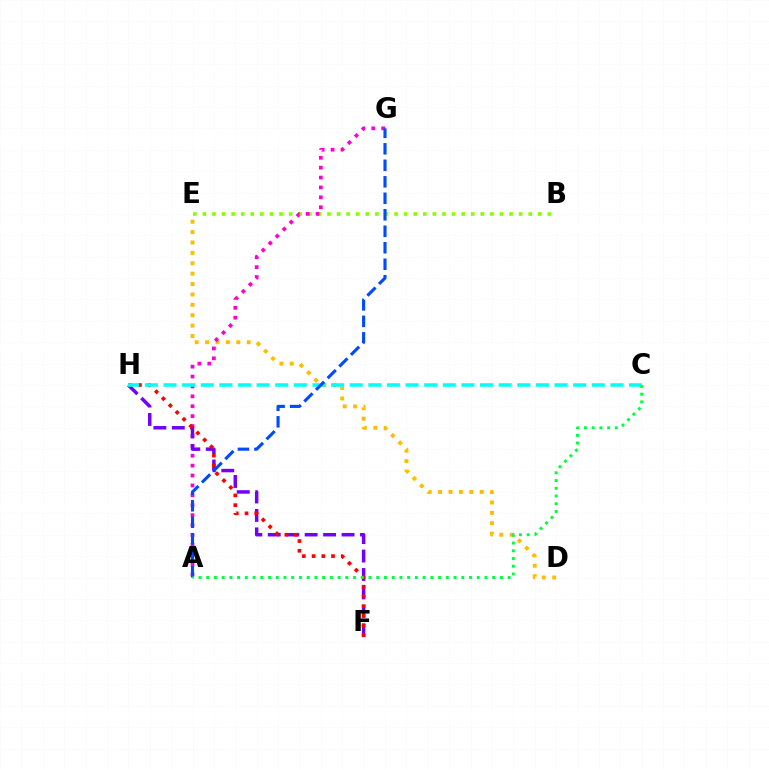{('D', 'E'): [{'color': '#ffbd00', 'line_style': 'dotted', 'thickness': 2.82}], ('B', 'E'): [{'color': '#84ff00', 'line_style': 'dotted', 'thickness': 2.6}], ('A', 'G'): [{'color': '#ff00cf', 'line_style': 'dotted', 'thickness': 2.69}, {'color': '#004bff', 'line_style': 'dashed', 'thickness': 2.24}], ('F', 'H'): [{'color': '#7200ff', 'line_style': 'dashed', 'thickness': 2.51}, {'color': '#ff0000', 'line_style': 'dotted', 'thickness': 2.64}], ('C', 'H'): [{'color': '#00fff6', 'line_style': 'dashed', 'thickness': 2.53}], ('A', 'C'): [{'color': '#00ff39', 'line_style': 'dotted', 'thickness': 2.1}]}